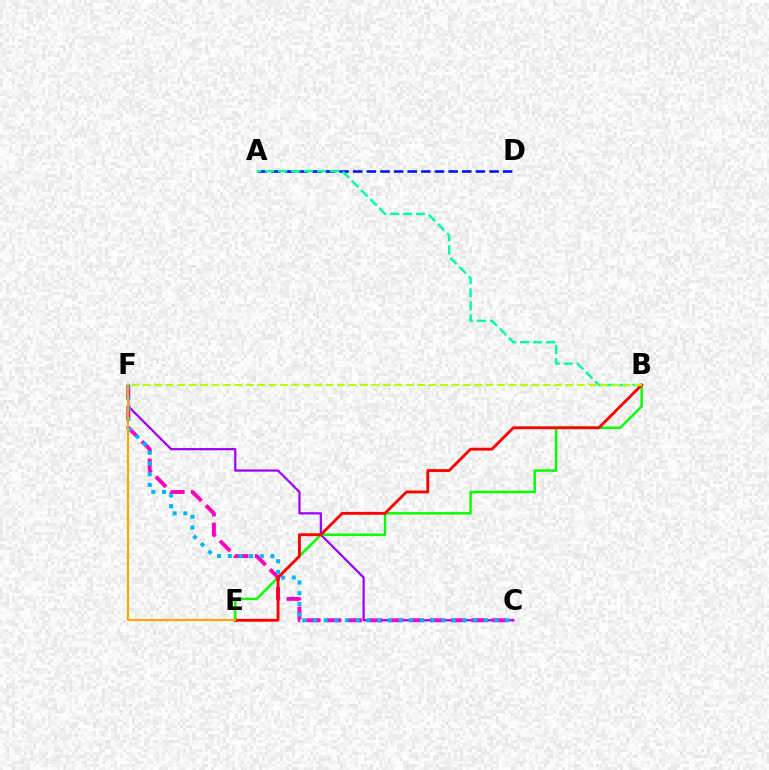{('A', 'D'): [{'color': '#0010ff', 'line_style': 'dashed', 'thickness': 1.85}], ('C', 'F'): [{'color': '#9b00ff', 'line_style': 'solid', 'thickness': 1.59}, {'color': '#ff00bd', 'line_style': 'dashed', 'thickness': 2.8}, {'color': '#00b5ff', 'line_style': 'dotted', 'thickness': 2.9}], ('B', 'E'): [{'color': '#08ff00', 'line_style': 'solid', 'thickness': 1.77}, {'color': '#ff0000', 'line_style': 'solid', 'thickness': 2.06}], ('A', 'B'): [{'color': '#00ff9d', 'line_style': 'dashed', 'thickness': 1.76}], ('E', 'F'): [{'color': '#ffa500', 'line_style': 'solid', 'thickness': 1.53}], ('B', 'F'): [{'color': '#b3ff00', 'line_style': 'dashed', 'thickness': 1.55}]}